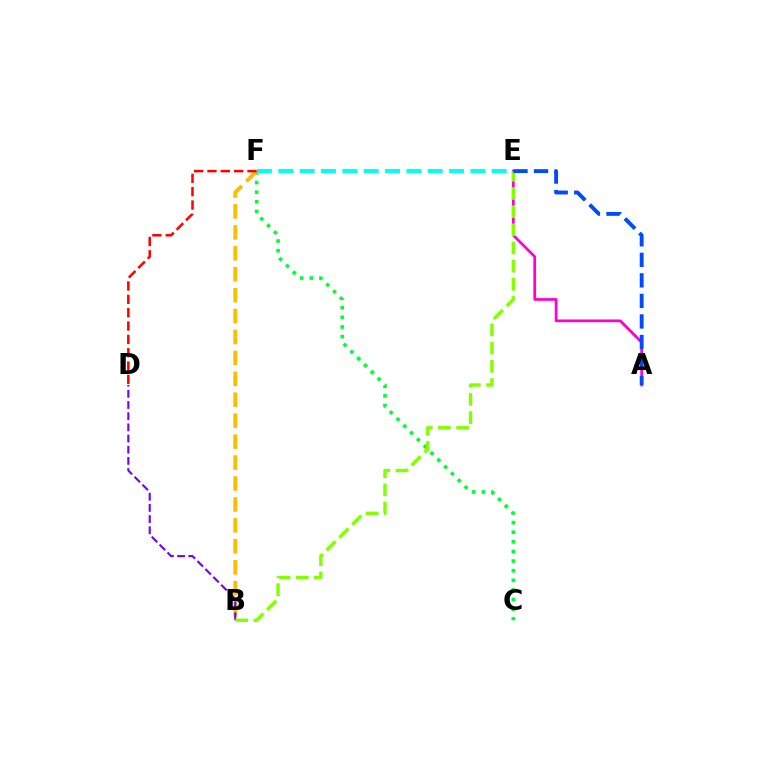{('C', 'F'): [{'color': '#00ff39', 'line_style': 'dotted', 'thickness': 2.61}], ('B', 'F'): [{'color': '#ffbd00', 'line_style': 'dashed', 'thickness': 2.84}], ('A', 'E'): [{'color': '#ff00cf', 'line_style': 'solid', 'thickness': 1.97}, {'color': '#004bff', 'line_style': 'dashed', 'thickness': 2.79}], ('B', 'D'): [{'color': '#7200ff', 'line_style': 'dashed', 'thickness': 1.52}], ('D', 'F'): [{'color': '#ff0000', 'line_style': 'dashed', 'thickness': 1.81}], ('E', 'F'): [{'color': '#00fff6', 'line_style': 'dashed', 'thickness': 2.9}], ('B', 'E'): [{'color': '#84ff00', 'line_style': 'dashed', 'thickness': 2.47}]}